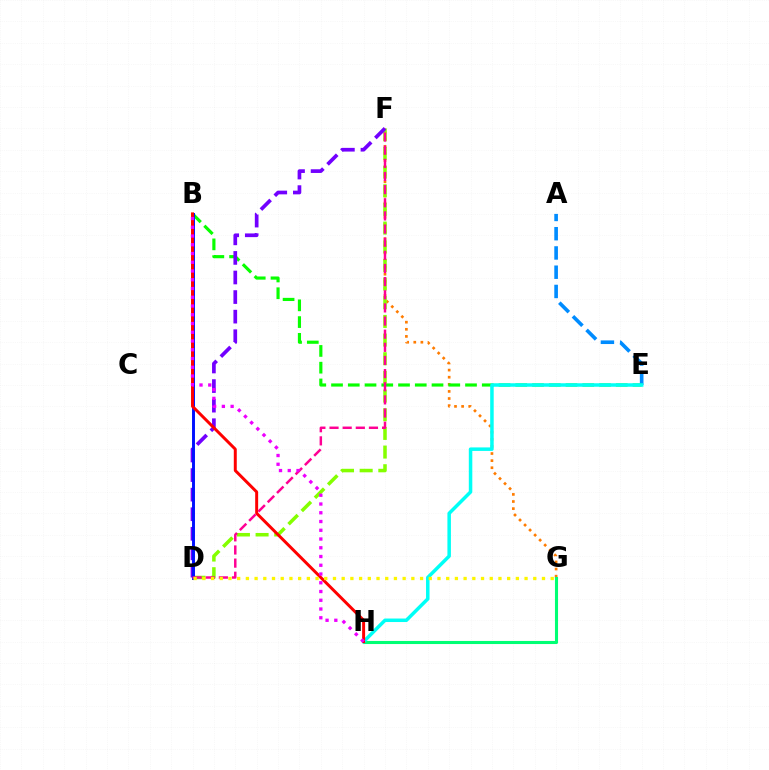{('F', 'G'): [{'color': '#ff7c00', 'line_style': 'dotted', 'thickness': 1.93}], ('G', 'H'): [{'color': '#00ff74', 'line_style': 'solid', 'thickness': 2.22}], ('A', 'E'): [{'color': '#008cff', 'line_style': 'dashed', 'thickness': 2.62}], ('B', 'E'): [{'color': '#08ff00', 'line_style': 'dashed', 'thickness': 2.28}], ('D', 'F'): [{'color': '#84ff00', 'line_style': 'dashed', 'thickness': 2.54}, {'color': '#7200ff', 'line_style': 'dashed', 'thickness': 2.66}, {'color': '#ff0094', 'line_style': 'dashed', 'thickness': 1.79}], ('E', 'H'): [{'color': '#00fff6', 'line_style': 'solid', 'thickness': 2.52}], ('B', 'D'): [{'color': '#0010ff', 'line_style': 'solid', 'thickness': 2.11}], ('B', 'H'): [{'color': '#ff0000', 'line_style': 'solid', 'thickness': 2.13}, {'color': '#ee00ff', 'line_style': 'dotted', 'thickness': 2.38}], ('D', 'G'): [{'color': '#fcf500', 'line_style': 'dotted', 'thickness': 2.37}]}